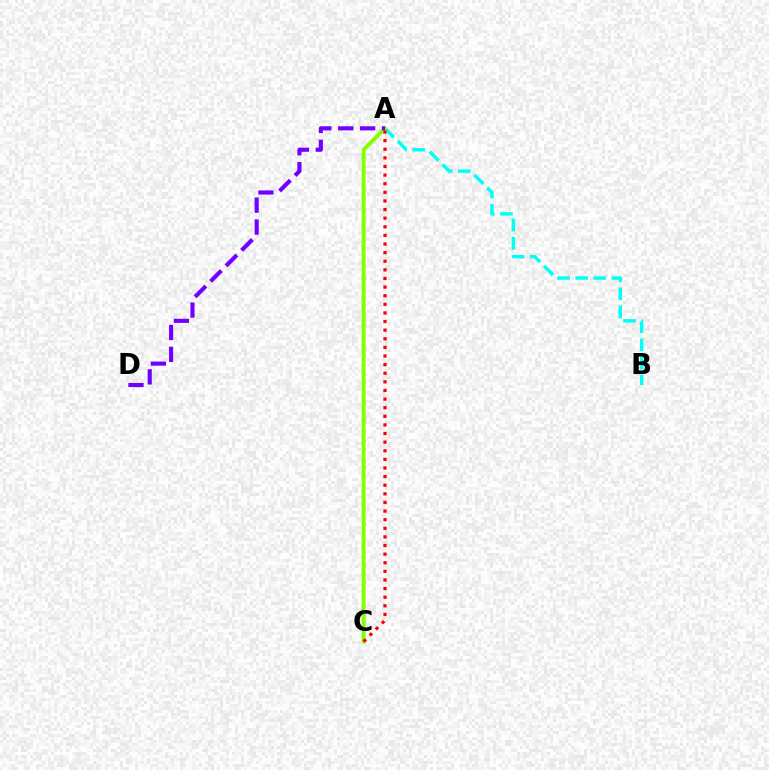{('A', 'B'): [{'color': '#00fff6', 'line_style': 'dashed', 'thickness': 2.46}], ('A', 'C'): [{'color': '#84ff00', 'line_style': 'solid', 'thickness': 2.82}, {'color': '#ff0000', 'line_style': 'dotted', 'thickness': 2.34}], ('A', 'D'): [{'color': '#7200ff', 'line_style': 'dashed', 'thickness': 2.98}]}